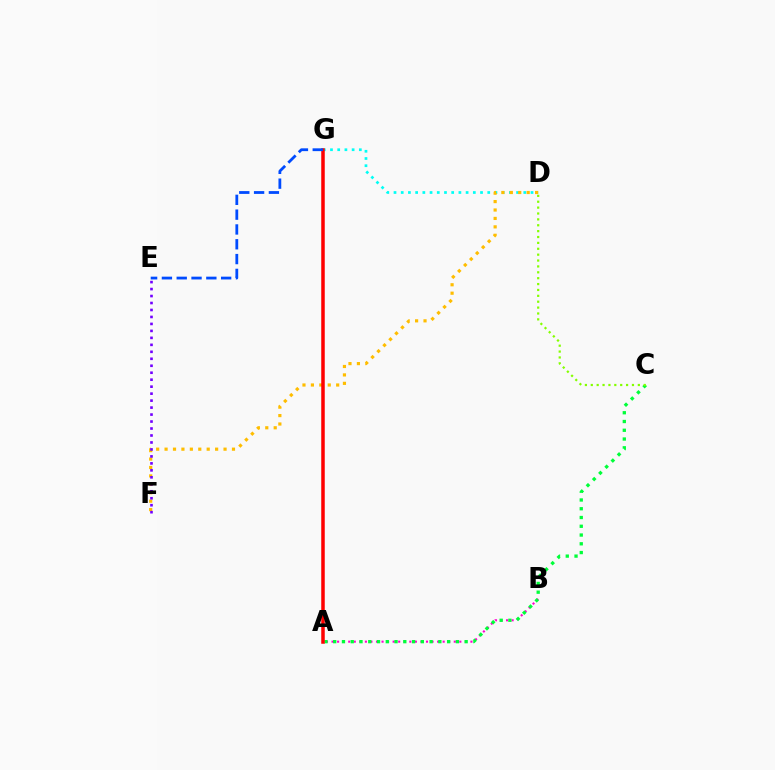{('D', 'G'): [{'color': '#00fff6', 'line_style': 'dotted', 'thickness': 1.96}], ('D', 'F'): [{'color': '#ffbd00', 'line_style': 'dotted', 'thickness': 2.29}], ('A', 'B'): [{'color': '#ff00cf', 'line_style': 'dotted', 'thickness': 1.51}], ('E', 'F'): [{'color': '#7200ff', 'line_style': 'dotted', 'thickness': 1.89}], ('A', 'C'): [{'color': '#00ff39', 'line_style': 'dotted', 'thickness': 2.38}], ('C', 'D'): [{'color': '#84ff00', 'line_style': 'dotted', 'thickness': 1.6}], ('A', 'G'): [{'color': '#ff0000', 'line_style': 'solid', 'thickness': 2.53}], ('E', 'G'): [{'color': '#004bff', 'line_style': 'dashed', 'thickness': 2.01}]}